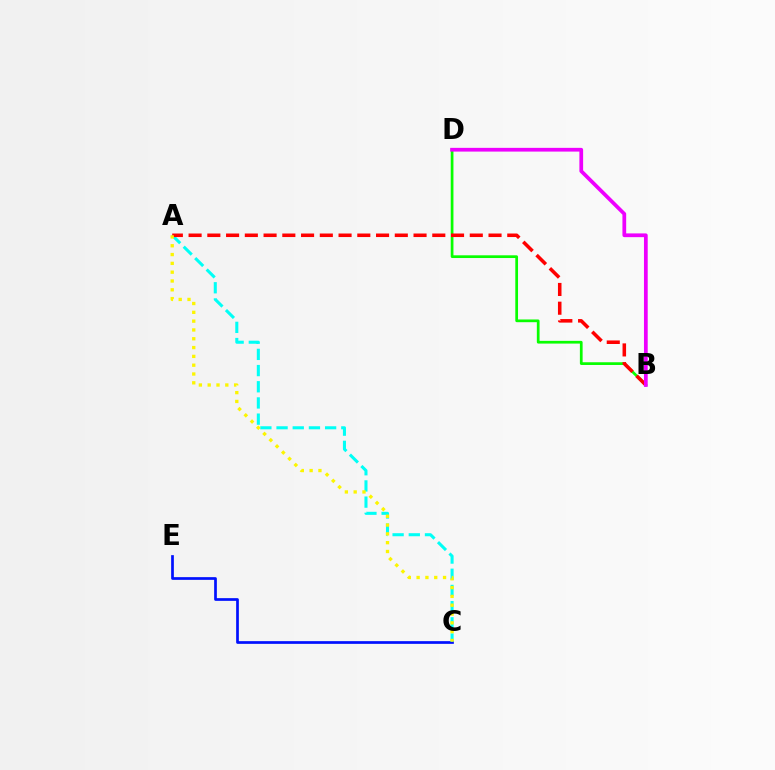{('C', 'E'): [{'color': '#0010ff', 'line_style': 'solid', 'thickness': 1.95}], ('B', 'D'): [{'color': '#08ff00', 'line_style': 'solid', 'thickness': 1.96}, {'color': '#ee00ff', 'line_style': 'solid', 'thickness': 2.69}], ('A', 'C'): [{'color': '#00fff6', 'line_style': 'dashed', 'thickness': 2.2}, {'color': '#fcf500', 'line_style': 'dotted', 'thickness': 2.39}], ('A', 'B'): [{'color': '#ff0000', 'line_style': 'dashed', 'thickness': 2.55}]}